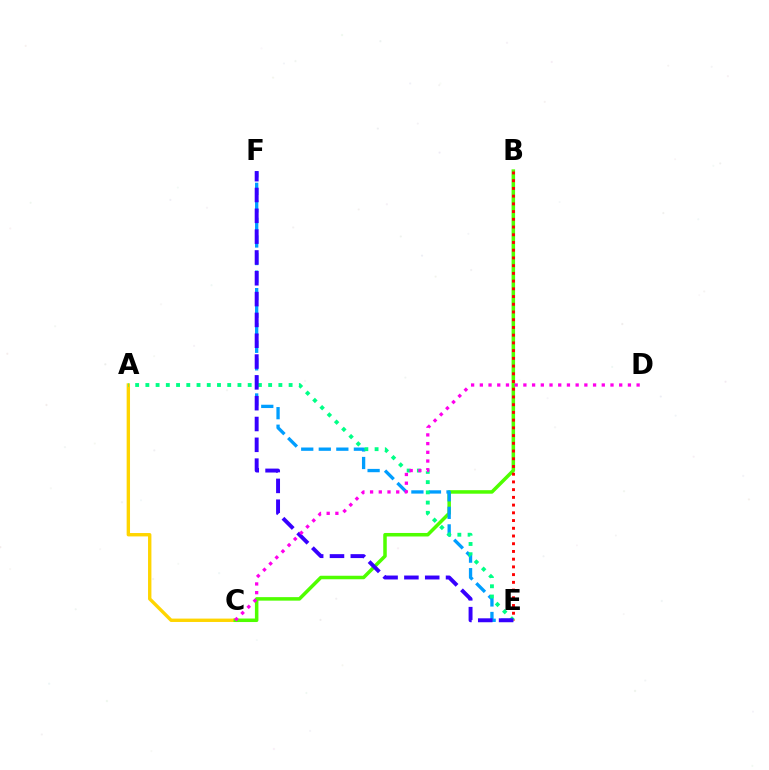{('A', 'C'): [{'color': '#ffd500', 'line_style': 'solid', 'thickness': 2.43}], ('B', 'C'): [{'color': '#4fff00', 'line_style': 'solid', 'thickness': 2.53}], ('E', 'F'): [{'color': '#009eff', 'line_style': 'dashed', 'thickness': 2.38}, {'color': '#3700ff', 'line_style': 'dashed', 'thickness': 2.83}], ('B', 'E'): [{'color': '#ff0000', 'line_style': 'dotted', 'thickness': 2.1}], ('A', 'E'): [{'color': '#00ff86', 'line_style': 'dotted', 'thickness': 2.78}], ('C', 'D'): [{'color': '#ff00ed', 'line_style': 'dotted', 'thickness': 2.37}]}